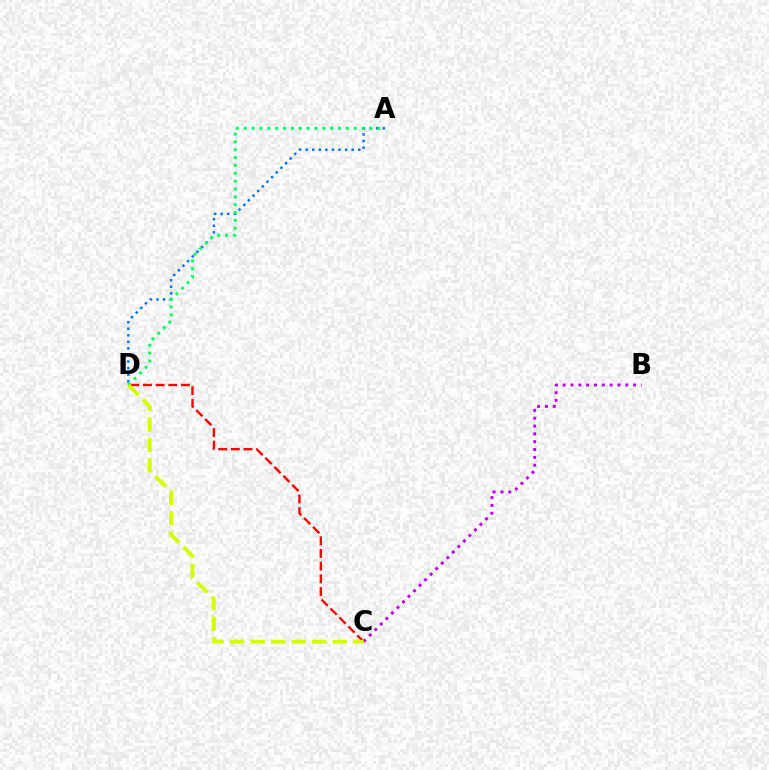{('A', 'D'): [{'color': '#0074ff', 'line_style': 'dotted', 'thickness': 1.78}, {'color': '#00ff5c', 'line_style': 'dotted', 'thickness': 2.13}], ('B', 'C'): [{'color': '#b900ff', 'line_style': 'dotted', 'thickness': 2.13}], ('C', 'D'): [{'color': '#ff0000', 'line_style': 'dashed', 'thickness': 1.72}, {'color': '#d1ff00', 'line_style': 'dashed', 'thickness': 2.79}]}